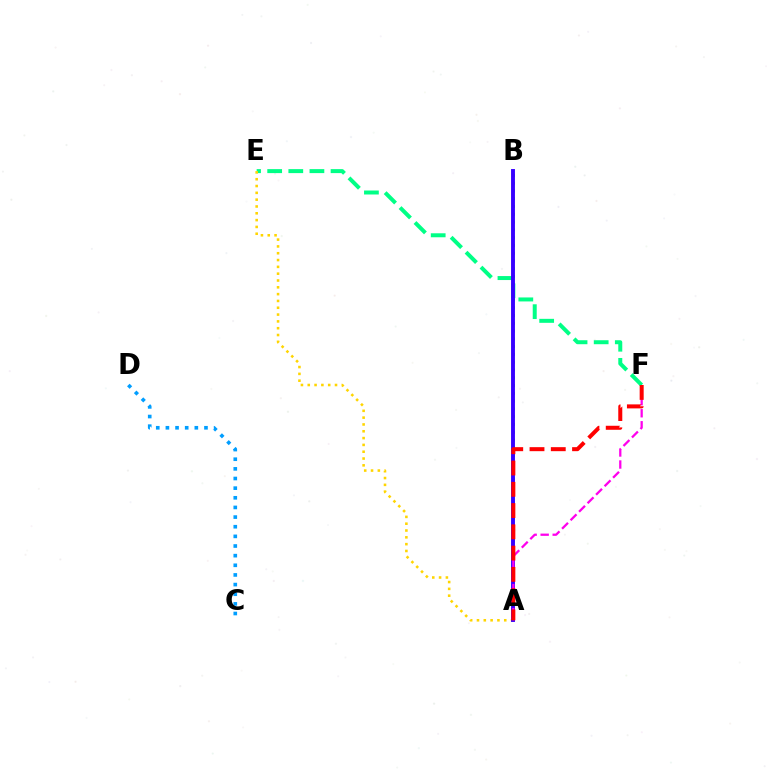{('A', 'B'): [{'color': '#4fff00', 'line_style': 'dotted', 'thickness': 2.11}, {'color': '#3700ff', 'line_style': 'solid', 'thickness': 2.81}], ('E', 'F'): [{'color': '#00ff86', 'line_style': 'dashed', 'thickness': 2.87}], ('C', 'D'): [{'color': '#009eff', 'line_style': 'dotted', 'thickness': 2.62}], ('A', 'E'): [{'color': '#ffd500', 'line_style': 'dotted', 'thickness': 1.85}], ('A', 'F'): [{'color': '#ff00ed', 'line_style': 'dashed', 'thickness': 1.63}, {'color': '#ff0000', 'line_style': 'dashed', 'thickness': 2.89}]}